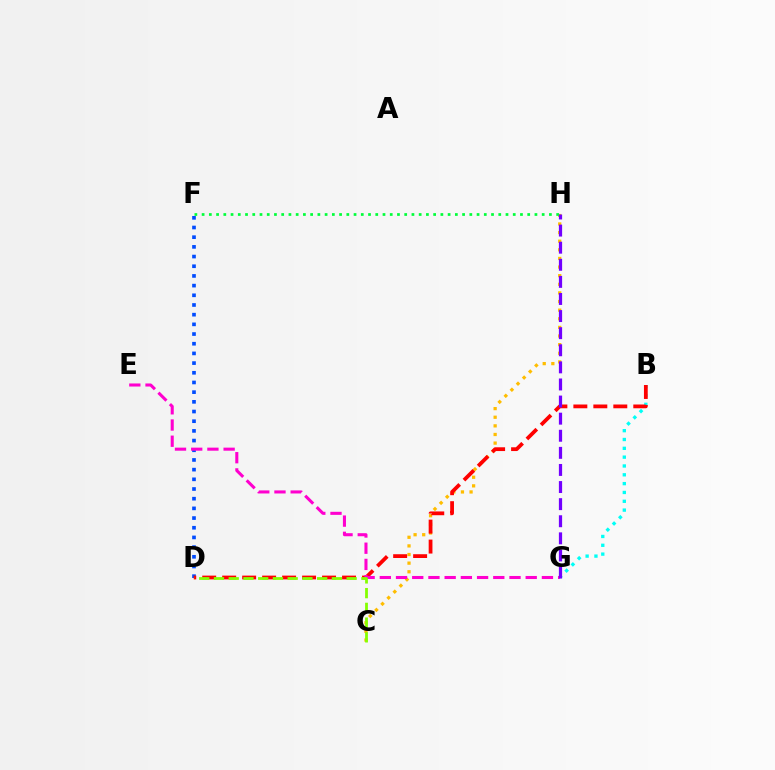{('C', 'H'): [{'color': '#ffbd00', 'line_style': 'dotted', 'thickness': 2.34}], ('B', 'G'): [{'color': '#00fff6', 'line_style': 'dotted', 'thickness': 2.4}], ('D', 'F'): [{'color': '#004bff', 'line_style': 'dotted', 'thickness': 2.63}], ('F', 'H'): [{'color': '#00ff39', 'line_style': 'dotted', 'thickness': 1.97}], ('B', 'D'): [{'color': '#ff0000', 'line_style': 'dashed', 'thickness': 2.71}], ('E', 'G'): [{'color': '#ff00cf', 'line_style': 'dashed', 'thickness': 2.2}], ('C', 'D'): [{'color': '#84ff00', 'line_style': 'dashed', 'thickness': 2.0}], ('G', 'H'): [{'color': '#7200ff', 'line_style': 'dashed', 'thickness': 2.32}]}